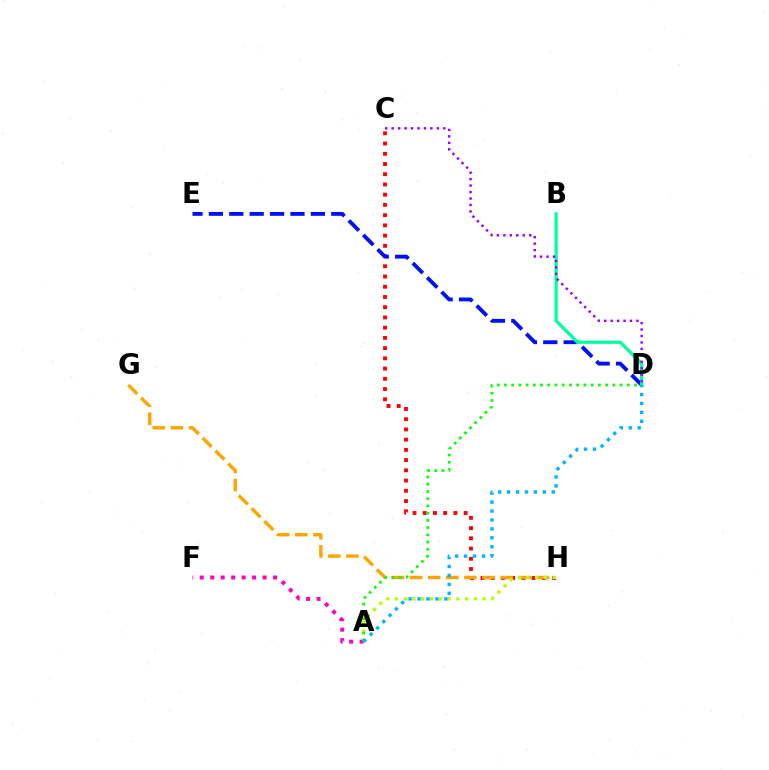{('C', 'H'): [{'color': '#ff0000', 'line_style': 'dotted', 'thickness': 2.78}], ('G', 'H'): [{'color': '#ffa500', 'line_style': 'dashed', 'thickness': 2.46}], ('D', 'E'): [{'color': '#0010ff', 'line_style': 'dashed', 'thickness': 2.77}], ('A', 'H'): [{'color': '#b3ff00', 'line_style': 'dotted', 'thickness': 2.38}], ('B', 'D'): [{'color': '#00ff9d', 'line_style': 'solid', 'thickness': 2.34}], ('C', 'D'): [{'color': '#9b00ff', 'line_style': 'dotted', 'thickness': 1.75}], ('A', 'F'): [{'color': '#ff00bd', 'line_style': 'dotted', 'thickness': 2.85}], ('A', 'D'): [{'color': '#08ff00', 'line_style': 'dotted', 'thickness': 1.96}, {'color': '#00b5ff', 'line_style': 'dotted', 'thickness': 2.43}]}